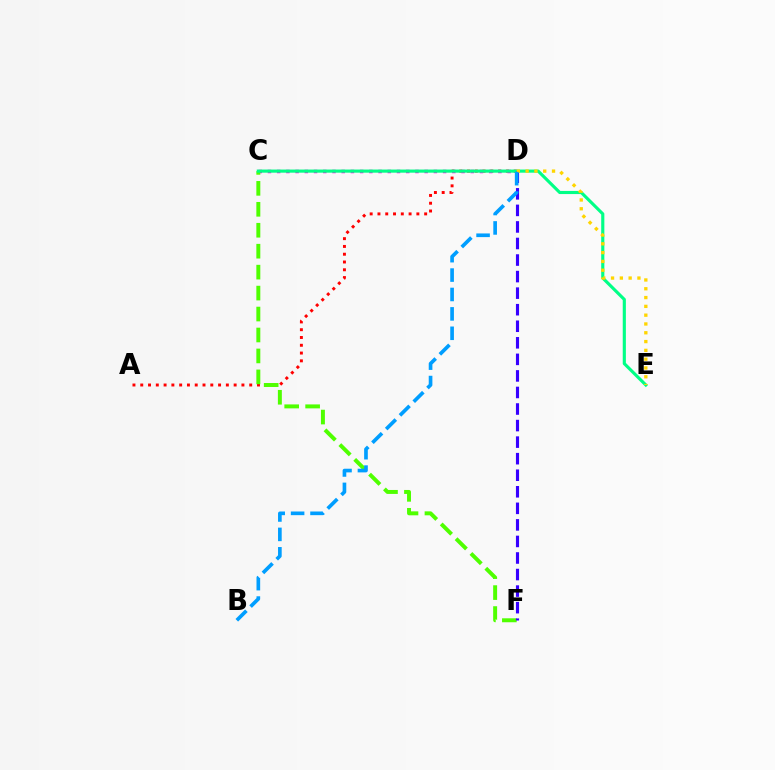{('A', 'D'): [{'color': '#ff0000', 'line_style': 'dotted', 'thickness': 2.11}], ('C', 'D'): [{'color': '#ff00ed', 'line_style': 'dotted', 'thickness': 2.5}], ('C', 'F'): [{'color': '#4fff00', 'line_style': 'dashed', 'thickness': 2.85}], ('C', 'E'): [{'color': '#00ff86', 'line_style': 'solid', 'thickness': 2.26}], ('D', 'F'): [{'color': '#3700ff', 'line_style': 'dashed', 'thickness': 2.25}], ('D', 'E'): [{'color': '#ffd500', 'line_style': 'dotted', 'thickness': 2.39}], ('B', 'D'): [{'color': '#009eff', 'line_style': 'dashed', 'thickness': 2.64}]}